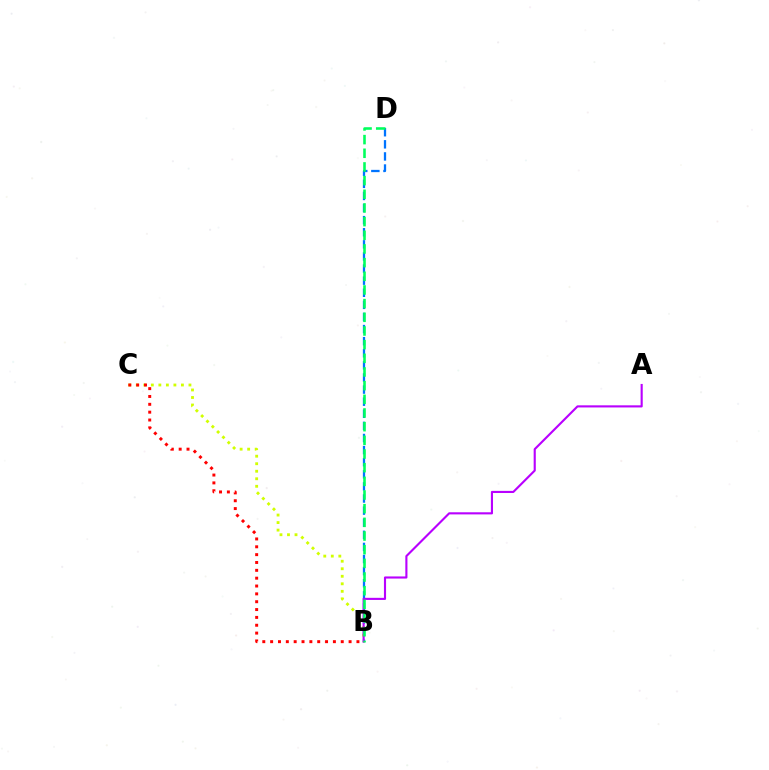{('B', 'D'): [{'color': '#0074ff', 'line_style': 'dashed', 'thickness': 1.64}, {'color': '#00ff5c', 'line_style': 'dashed', 'thickness': 1.86}], ('B', 'C'): [{'color': '#d1ff00', 'line_style': 'dotted', 'thickness': 2.04}, {'color': '#ff0000', 'line_style': 'dotted', 'thickness': 2.13}], ('A', 'B'): [{'color': '#b900ff', 'line_style': 'solid', 'thickness': 1.53}]}